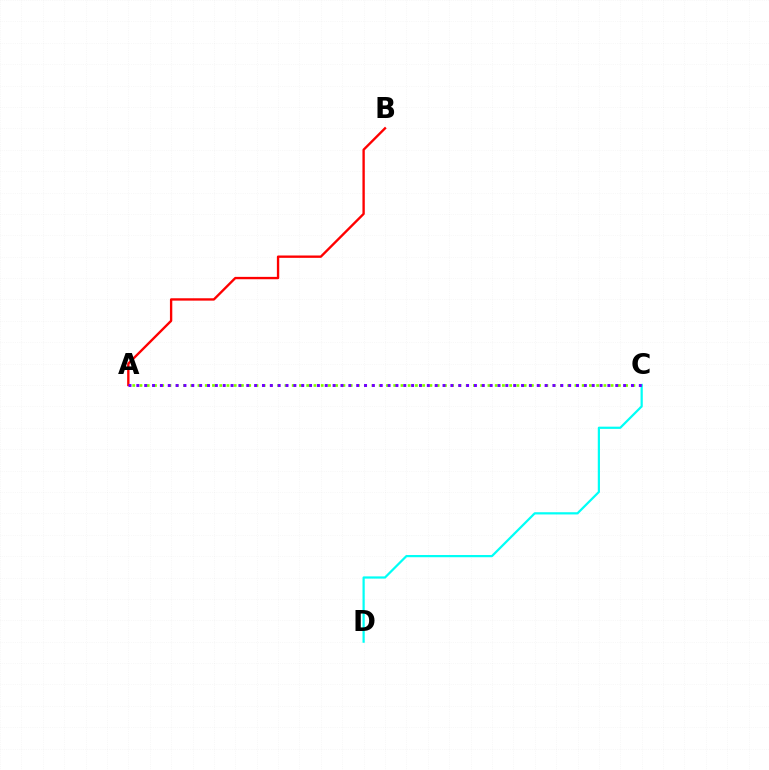{('A', 'C'): [{'color': '#84ff00', 'line_style': 'dotted', 'thickness': 1.97}, {'color': '#7200ff', 'line_style': 'dotted', 'thickness': 2.13}], ('A', 'B'): [{'color': '#ff0000', 'line_style': 'solid', 'thickness': 1.7}], ('C', 'D'): [{'color': '#00fff6', 'line_style': 'solid', 'thickness': 1.6}]}